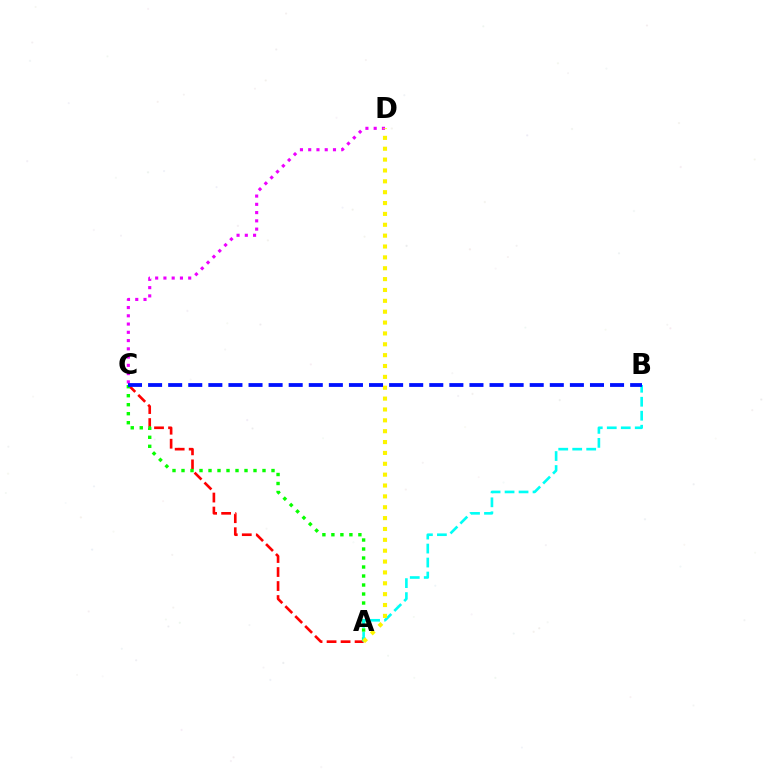{('A', 'C'): [{'color': '#ff0000', 'line_style': 'dashed', 'thickness': 1.9}, {'color': '#08ff00', 'line_style': 'dotted', 'thickness': 2.45}], ('C', 'D'): [{'color': '#ee00ff', 'line_style': 'dotted', 'thickness': 2.24}], ('A', 'B'): [{'color': '#00fff6', 'line_style': 'dashed', 'thickness': 1.9}], ('A', 'D'): [{'color': '#fcf500', 'line_style': 'dotted', 'thickness': 2.95}], ('B', 'C'): [{'color': '#0010ff', 'line_style': 'dashed', 'thickness': 2.73}]}